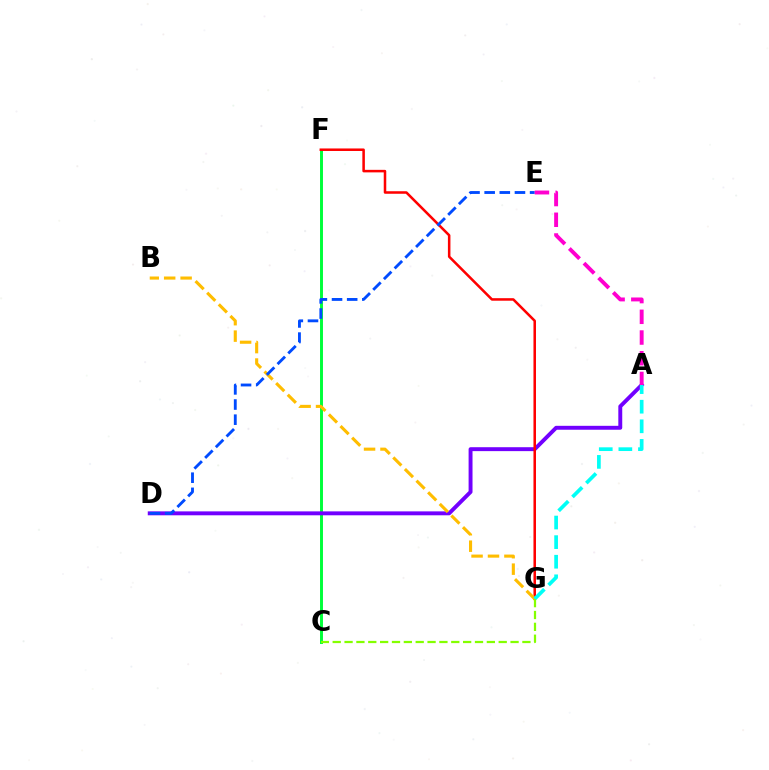{('C', 'F'): [{'color': '#00ff39', 'line_style': 'solid', 'thickness': 2.12}], ('A', 'D'): [{'color': '#7200ff', 'line_style': 'solid', 'thickness': 2.82}], ('F', 'G'): [{'color': '#ff0000', 'line_style': 'solid', 'thickness': 1.82}], ('B', 'G'): [{'color': '#ffbd00', 'line_style': 'dashed', 'thickness': 2.23}], ('A', 'G'): [{'color': '#00fff6', 'line_style': 'dashed', 'thickness': 2.66}], ('D', 'E'): [{'color': '#004bff', 'line_style': 'dashed', 'thickness': 2.06}], ('C', 'G'): [{'color': '#84ff00', 'line_style': 'dashed', 'thickness': 1.61}], ('A', 'E'): [{'color': '#ff00cf', 'line_style': 'dashed', 'thickness': 2.81}]}